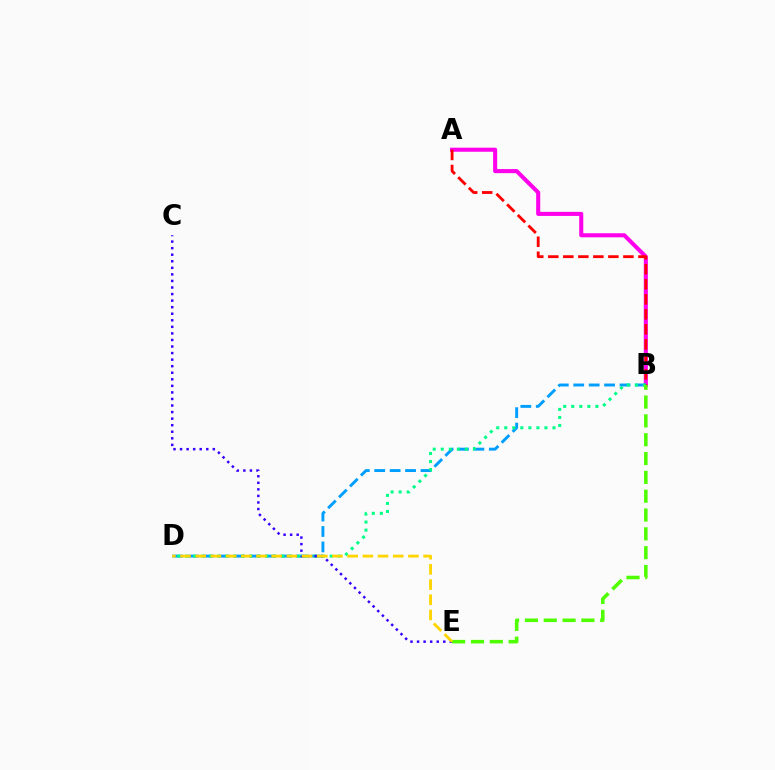{('A', 'B'): [{'color': '#ff00ed', 'line_style': 'solid', 'thickness': 2.93}, {'color': '#ff0000', 'line_style': 'dashed', 'thickness': 2.04}], ('B', 'D'): [{'color': '#009eff', 'line_style': 'dashed', 'thickness': 2.1}, {'color': '#00ff86', 'line_style': 'dotted', 'thickness': 2.18}], ('C', 'E'): [{'color': '#3700ff', 'line_style': 'dotted', 'thickness': 1.78}], ('B', 'E'): [{'color': '#4fff00', 'line_style': 'dashed', 'thickness': 2.56}], ('D', 'E'): [{'color': '#ffd500', 'line_style': 'dashed', 'thickness': 2.06}]}